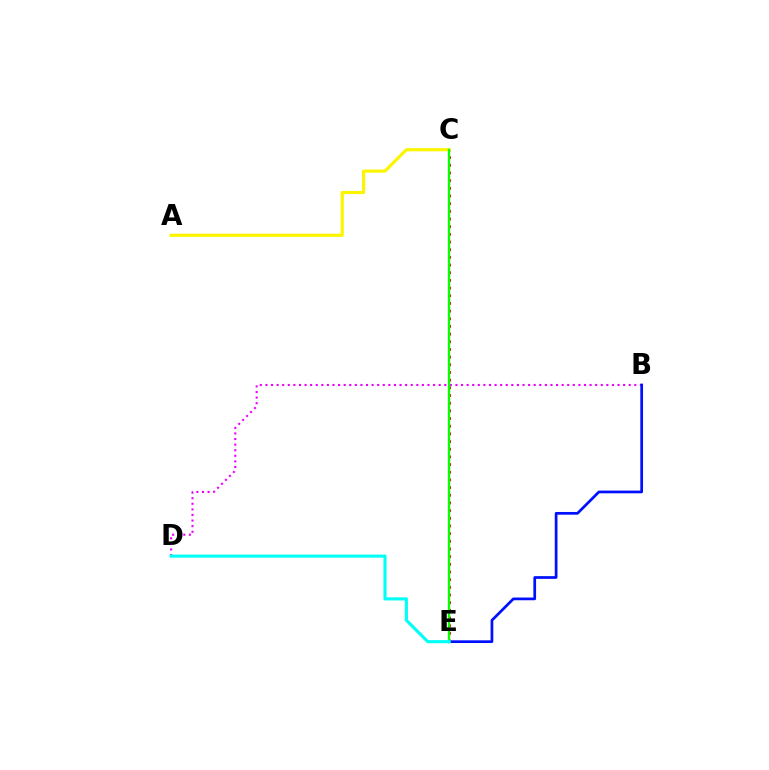{('C', 'E'): [{'color': '#ff0000', 'line_style': 'dotted', 'thickness': 2.08}, {'color': '#08ff00', 'line_style': 'solid', 'thickness': 1.67}], ('B', 'D'): [{'color': '#ee00ff', 'line_style': 'dotted', 'thickness': 1.52}], ('A', 'C'): [{'color': '#fcf500', 'line_style': 'solid', 'thickness': 2.28}], ('B', 'E'): [{'color': '#0010ff', 'line_style': 'solid', 'thickness': 1.96}], ('D', 'E'): [{'color': '#00fff6', 'line_style': 'solid', 'thickness': 2.25}]}